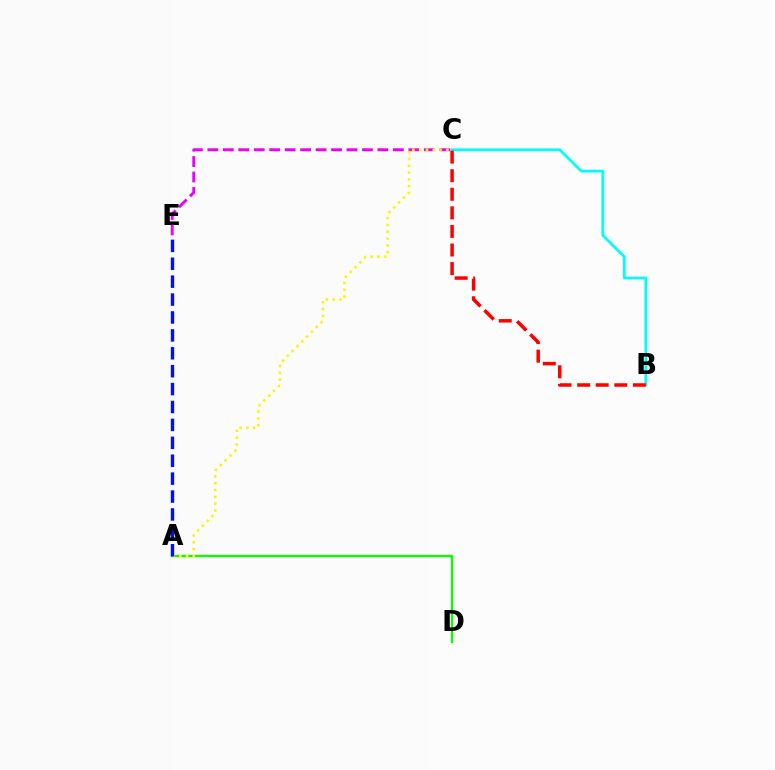{('C', 'E'): [{'color': '#ee00ff', 'line_style': 'dashed', 'thickness': 2.1}], ('A', 'D'): [{'color': '#08ff00', 'line_style': 'solid', 'thickness': 1.64}], ('A', 'C'): [{'color': '#fcf500', 'line_style': 'dotted', 'thickness': 1.85}], ('A', 'E'): [{'color': '#0010ff', 'line_style': 'dashed', 'thickness': 2.43}], ('B', 'C'): [{'color': '#00fff6', 'line_style': 'solid', 'thickness': 1.98}, {'color': '#ff0000', 'line_style': 'dashed', 'thickness': 2.52}]}